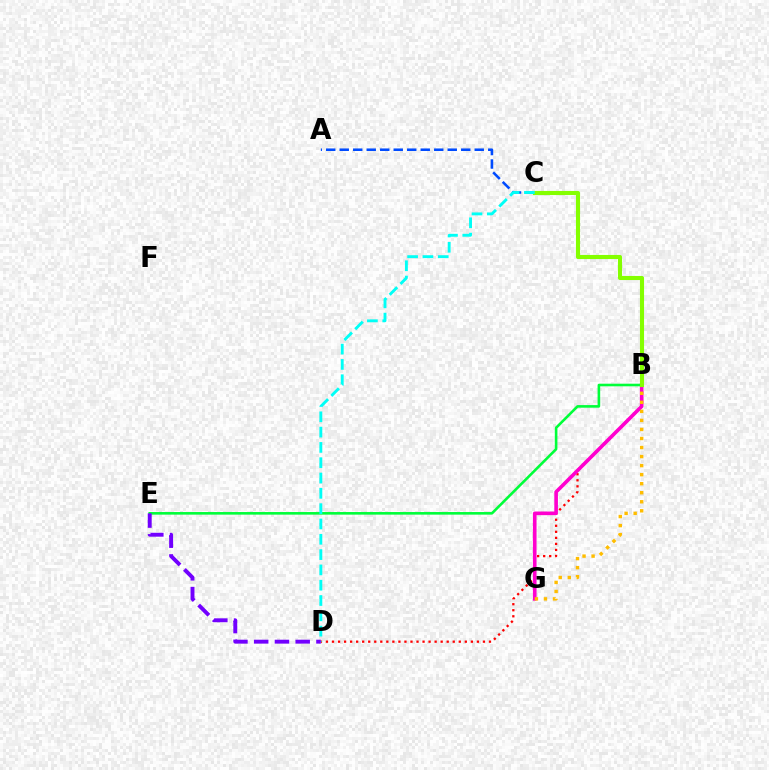{('B', 'D'): [{'color': '#ff0000', 'line_style': 'dotted', 'thickness': 1.64}], ('A', 'C'): [{'color': '#004bff', 'line_style': 'dashed', 'thickness': 1.83}], ('B', 'G'): [{'color': '#ff00cf', 'line_style': 'solid', 'thickness': 2.61}, {'color': '#ffbd00', 'line_style': 'dotted', 'thickness': 2.46}], ('B', 'E'): [{'color': '#00ff39', 'line_style': 'solid', 'thickness': 1.88}], ('B', 'C'): [{'color': '#84ff00', 'line_style': 'solid', 'thickness': 2.95}], ('C', 'D'): [{'color': '#00fff6', 'line_style': 'dashed', 'thickness': 2.08}], ('D', 'E'): [{'color': '#7200ff', 'line_style': 'dashed', 'thickness': 2.82}]}